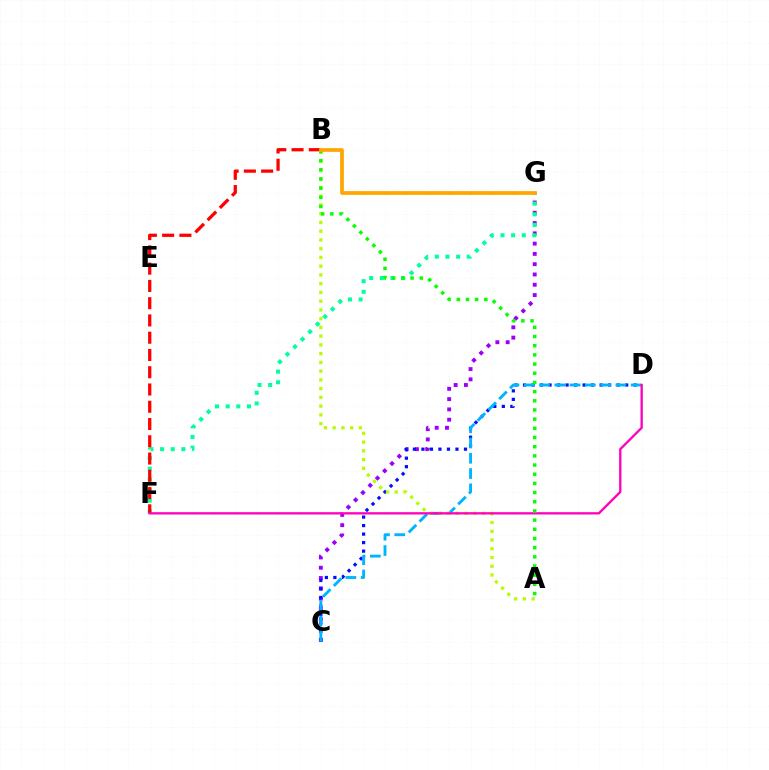{('C', 'G'): [{'color': '#9b00ff', 'line_style': 'dotted', 'thickness': 2.79}], ('F', 'G'): [{'color': '#00ff9d', 'line_style': 'dotted', 'thickness': 2.89}], ('C', 'D'): [{'color': '#0010ff', 'line_style': 'dotted', 'thickness': 2.31}, {'color': '#00b5ff', 'line_style': 'dashed', 'thickness': 2.07}], ('A', 'B'): [{'color': '#b3ff00', 'line_style': 'dotted', 'thickness': 2.38}, {'color': '#08ff00', 'line_style': 'dotted', 'thickness': 2.49}], ('B', 'F'): [{'color': '#ff0000', 'line_style': 'dashed', 'thickness': 2.35}], ('D', 'F'): [{'color': '#ff00bd', 'line_style': 'solid', 'thickness': 1.66}], ('B', 'G'): [{'color': '#ffa500', 'line_style': 'solid', 'thickness': 2.68}]}